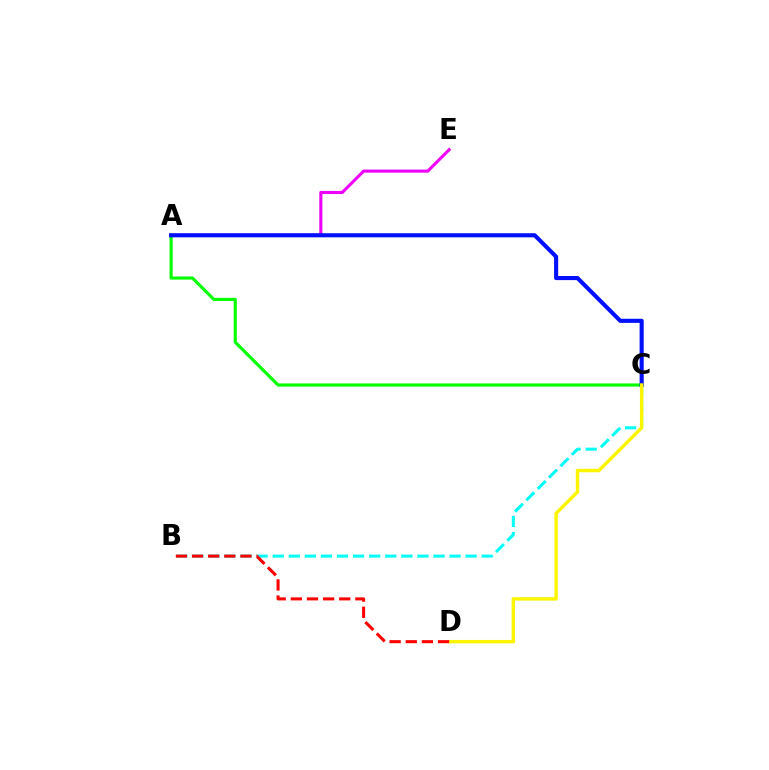{('A', 'C'): [{'color': '#08ff00', 'line_style': 'solid', 'thickness': 2.27}, {'color': '#0010ff', 'line_style': 'solid', 'thickness': 2.95}], ('A', 'E'): [{'color': '#ee00ff', 'line_style': 'solid', 'thickness': 2.23}], ('B', 'C'): [{'color': '#00fff6', 'line_style': 'dashed', 'thickness': 2.18}], ('C', 'D'): [{'color': '#fcf500', 'line_style': 'solid', 'thickness': 2.46}], ('B', 'D'): [{'color': '#ff0000', 'line_style': 'dashed', 'thickness': 2.19}]}